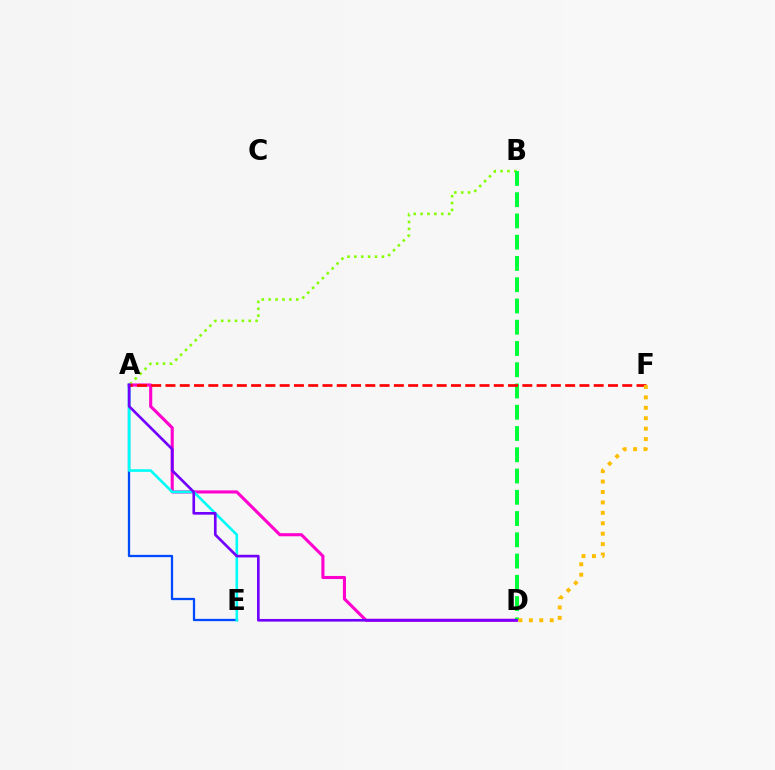{('A', 'B'): [{'color': '#84ff00', 'line_style': 'dotted', 'thickness': 1.87}], ('A', 'D'): [{'color': '#ff00cf', 'line_style': 'solid', 'thickness': 2.23}, {'color': '#7200ff', 'line_style': 'solid', 'thickness': 1.91}], ('A', 'E'): [{'color': '#004bff', 'line_style': 'solid', 'thickness': 1.65}, {'color': '#00fff6', 'line_style': 'solid', 'thickness': 1.9}], ('B', 'D'): [{'color': '#00ff39', 'line_style': 'dashed', 'thickness': 2.89}], ('A', 'F'): [{'color': '#ff0000', 'line_style': 'dashed', 'thickness': 1.94}], ('D', 'F'): [{'color': '#ffbd00', 'line_style': 'dotted', 'thickness': 2.83}]}